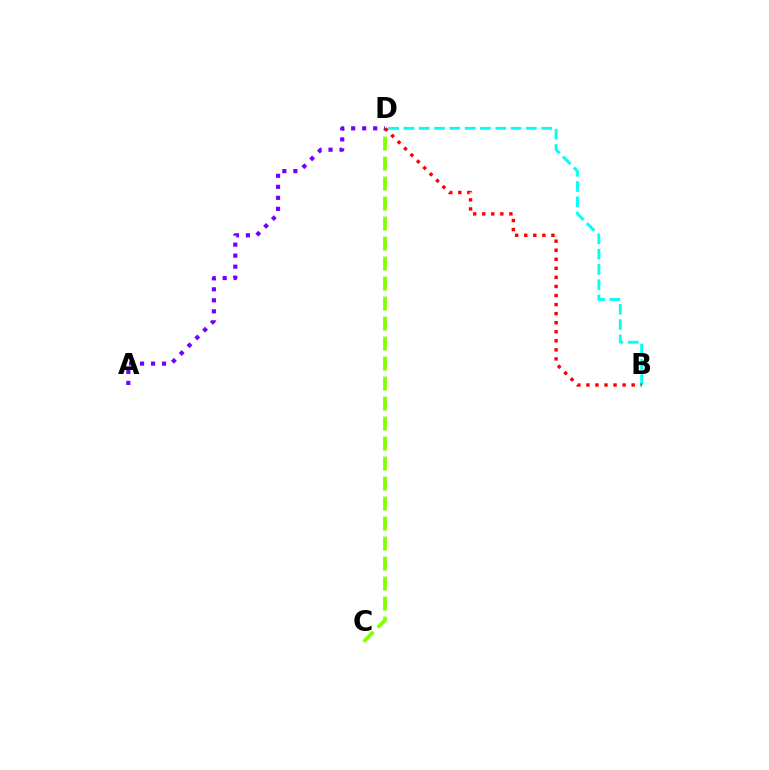{('B', 'D'): [{'color': '#00fff6', 'line_style': 'dashed', 'thickness': 2.08}, {'color': '#ff0000', 'line_style': 'dotted', 'thickness': 2.46}], ('C', 'D'): [{'color': '#84ff00', 'line_style': 'dashed', 'thickness': 2.72}], ('A', 'D'): [{'color': '#7200ff', 'line_style': 'dotted', 'thickness': 2.99}]}